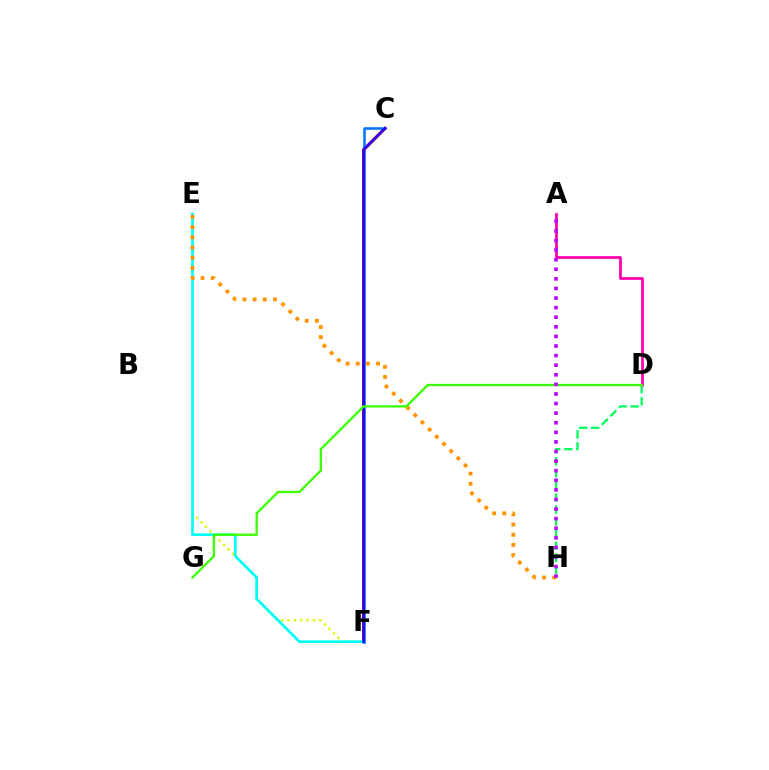{('A', 'D'): [{'color': '#ff00ac', 'line_style': 'solid', 'thickness': 1.97}], ('C', 'F'): [{'color': '#ff0000', 'line_style': 'solid', 'thickness': 2.29}, {'color': '#0074ff', 'line_style': 'solid', 'thickness': 1.85}, {'color': '#2500ff', 'line_style': 'solid', 'thickness': 1.85}], ('E', 'F'): [{'color': '#d1ff00', 'line_style': 'dotted', 'thickness': 1.73}, {'color': '#00fff6', 'line_style': 'solid', 'thickness': 1.93}], ('D', 'H'): [{'color': '#00ff5c', 'line_style': 'dashed', 'thickness': 1.64}], ('E', 'H'): [{'color': '#ff9400', 'line_style': 'dotted', 'thickness': 2.76}], ('D', 'G'): [{'color': '#3dff00', 'line_style': 'solid', 'thickness': 1.67}], ('A', 'H'): [{'color': '#b900ff', 'line_style': 'dotted', 'thickness': 2.61}]}